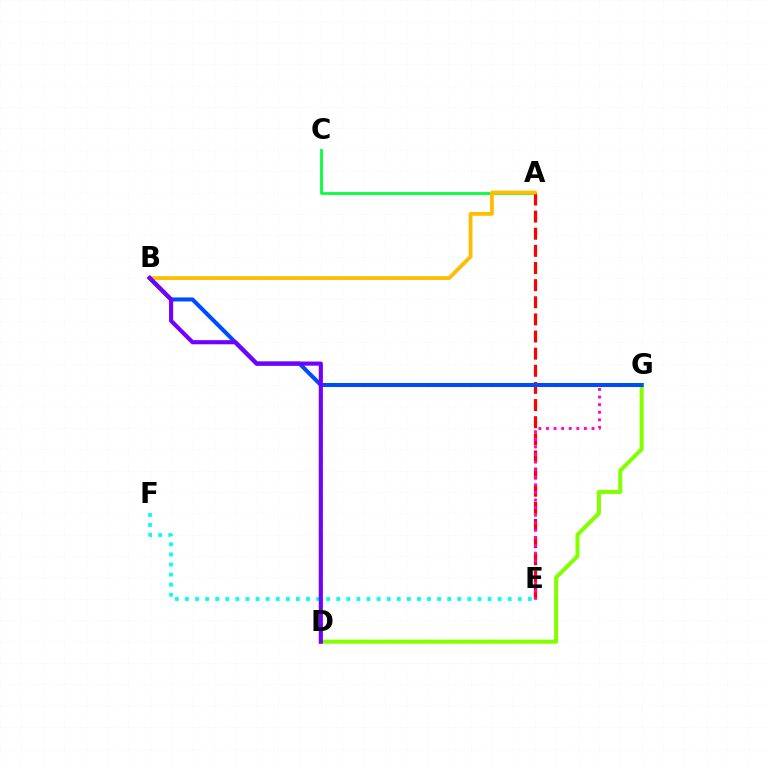{('A', 'C'): [{'color': '#00ff39', 'line_style': 'solid', 'thickness': 1.97}], ('A', 'E'): [{'color': '#ff0000', 'line_style': 'dashed', 'thickness': 2.33}], ('A', 'B'): [{'color': '#ffbd00', 'line_style': 'solid', 'thickness': 2.73}], ('E', 'F'): [{'color': '#00fff6', 'line_style': 'dotted', 'thickness': 2.74}], ('D', 'G'): [{'color': '#84ff00', 'line_style': 'solid', 'thickness': 2.91}], ('E', 'G'): [{'color': '#ff00cf', 'line_style': 'dotted', 'thickness': 2.06}], ('B', 'G'): [{'color': '#004bff', 'line_style': 'solid', 'thickness': 2.9}], ('B', 'D'): [{'color': '#7200ff', 'line_style': 'solid', 'thickness': 2.97}]}